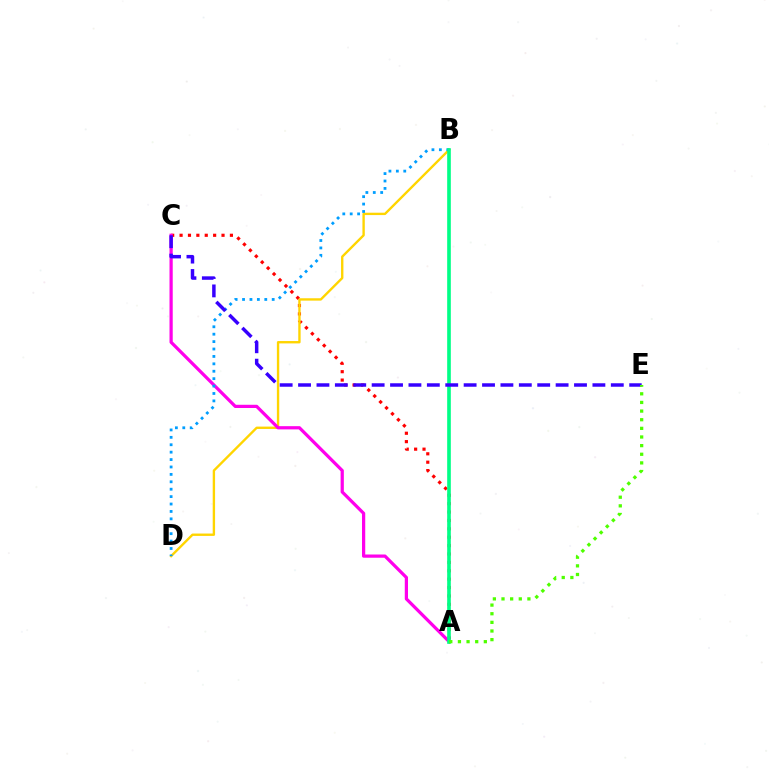{('A', 'C'): [{'color': '#ff0000', 'line_style': 'dotted', 'thickness': 2.28}, {'color': '#ff00ed', 'line_style': 'solid', 'thickness': 2.32}], ('B', 'D'): [{'color': '#ffd500', 'line_style': 'solid', 'thickness': 1.7}, {'color': '#009eff', 'line_style': 'dotted', 'thickness': 2.01}], ('A', 'B'): [{'color': '#00ff86', 'line_style': 'solid', 'thickness': 2.62}], ('C', 'E'): [{'color': '#3700ff', 'line_style': 'dashed', 'thickness': 2.5}], ('A', 'E'): [{'color': '#4fff00', 'line_style': 'dotted', 'thickness': 2.35}]}